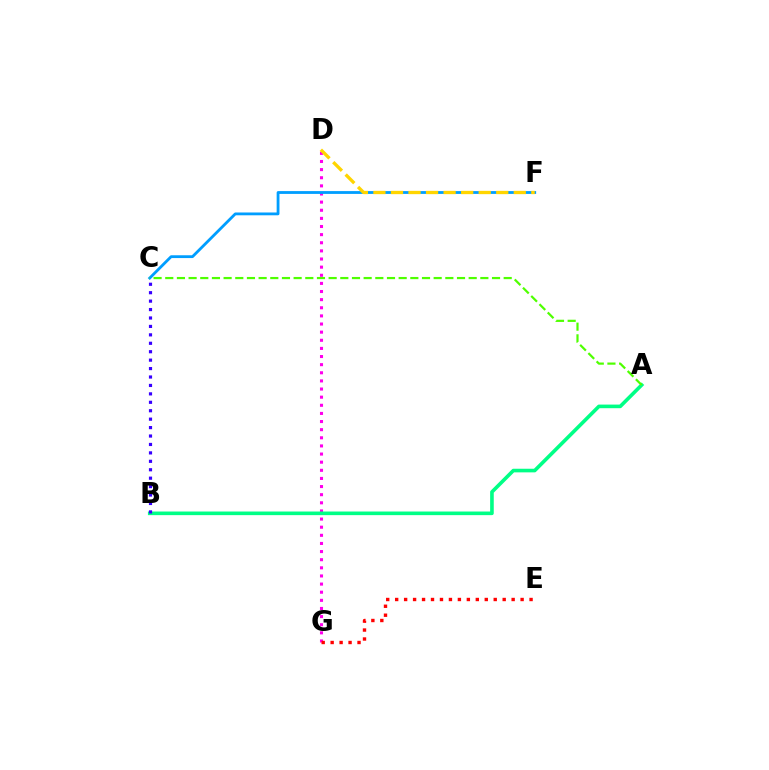{('D', 'G'): [{'color': '#ff00ed', 'line_style': 'dotted', 'thickness': 2.21}], ('A', 'B'): [{'color': '#00ff86', 'line_style': 'solid', 'thickness': 2.6}], ('C', 'F'): [{'color': '#009eff', 'line_style': 'solid', 'thickness': 2.02}], ('B', 'C'): [{'color': '#3700ff', 'line_style': 'dotted', 'thickness': 2.29}], ('A', 'C'): [{'color': '#4fff00', 'line_style': 'dashed', 'thickness': 1.59}], ('E', 'G'): [{'color': '#ff0000', 'line_style': 'dotted', 'thickness': 2.43}], ('D', 'F'): [{'color': '#ffd500', 'line_style': 'dashed', 'thickness': 2.38}]}